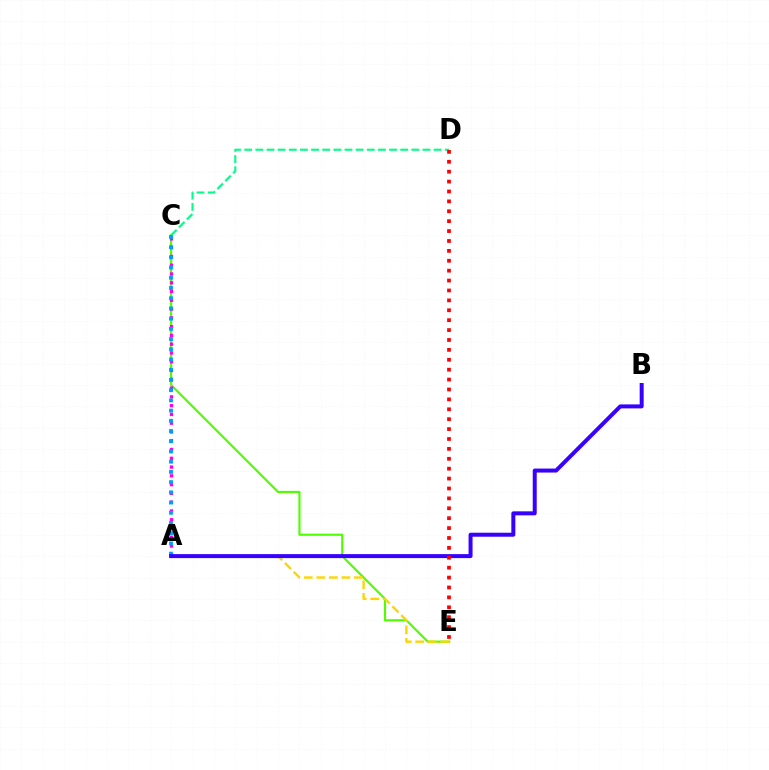{('C', 'E'): [{'color': '#4fff00', 'line_style': 'solid', 'thickness': 1.55}], ('A', 'C'): [{'color': '#ff00ed', 'line_style': 'dotted', 'thickness': 2.38}, {'color': '#009eff', 'line_style': 'dotted', 'thickness': 2.78}], ('C', 'D'): [{'color': '#00ff86', 'line_style': 'dashed', 'thickness': 1.51}], ('A', 'E'): [{'color': '#ffd500', 'line_style': 'dashed', 'thickness': 1.7}], ('A', 'B'): [{'color': '#3700ff', 'line_style': 'solid', 'thickness': 2.87}], ('D', 'E'): [{'color': '#ff0000', 'line_style': 'dotted', 'thickness': 2.69}]}